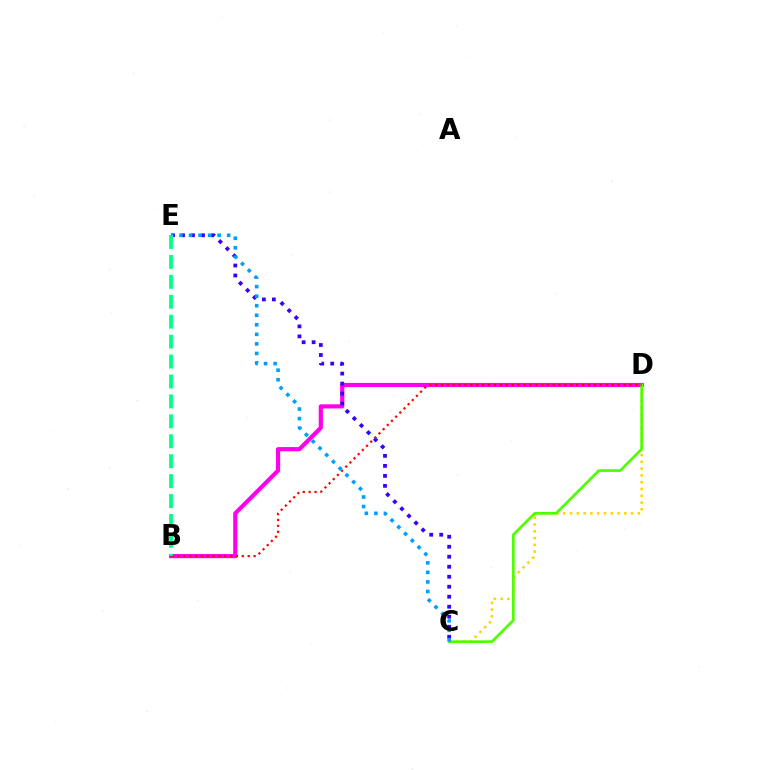{('C', 'D'): [{'color': '#ffd500', 'line_style': 'dotted', 'thickness': 1.84}, {'color': '#4fff00', 'line_style': 'solid', 'thickness': 1.94}], ('B', 'D'): [{'color': '#ff00ed', 'line_style': 'solid', 'thickness': 2.99}, {'color': '#ff0000', 'line_style': 'dotted', 'thickness': 1.6}], ('C', 'E'): [{'color': '#3700ff', 'line_style': 'dotted', 'thickness': 2.72}, {'color': '#009eff', 'line_style': 'dotted', 'thickness': 2.59}], ('B', 'E'): [{'color': '#00ff86', 'line_style': 'dashed', 'thickness': 2.71}]}